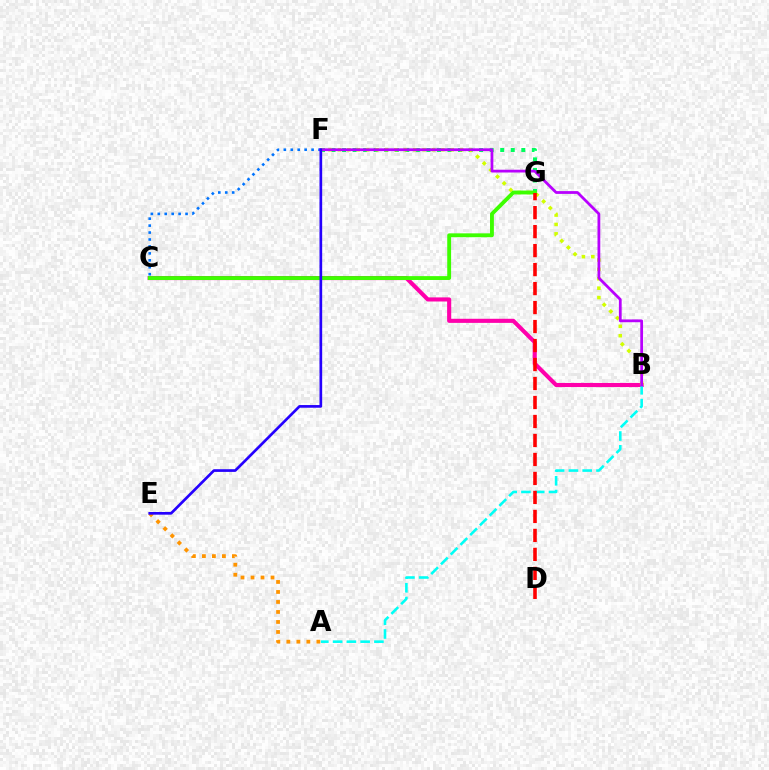{('C', 'F'): [{'color': '#0074ff', 'line_style': 'dotted', 'thickness': 1.88}], ('B', 'C'): [{'color': '#ff00ac', 'line_style': 'solid', 'thickness': 2.95}], ('A', 'E'): [{'color': '#ff9400', 'line_style': 'dotted', 'thickness': 2.72}], ('F', 'G'): [{'color': '#00ff5c', 'line_style': 'dotted', 'thickness': 2.86}], ('A', 'B'): [{'color': '#00fff6', 'line_style': 'dashed', 'thickness': 1.87}], ('B', 'F'): [{'color': '#d1ff00', 'line_style': 'dotted', 'thickness': 2.55}, {'color': '#b900ff', 'line_style': 'solid', 'thickness': 2.0}], ('C', 'G'): [{'color': '#3dff00', 'line_style': 'solid', 'thickness': 2.78}], ('D', 'G'): [{'color': '#ff0000', 'line_style': 'dashed', 'thickness': 2.58}], ('E', 'F'): [{'color': '#2500ff', 'line_style': 'solid', 'thickness': 1.93}]}